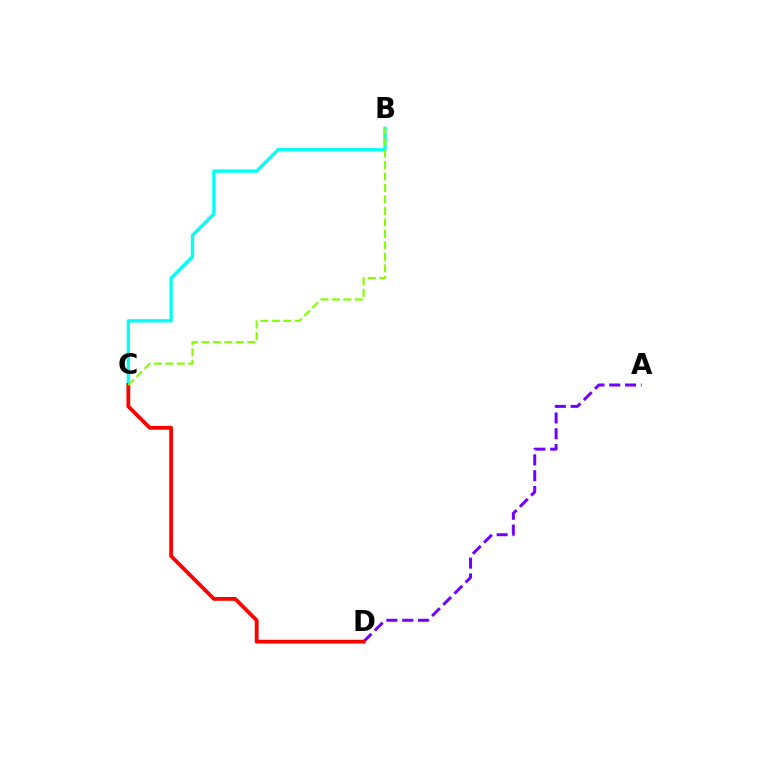{('A', 'D'): [{'color': '#7200ff', 'line_style': 'dashed', 'thickness': 2.15}], ('B', 'C'): [{'color': '#00fff6', 'line_style': 'solid', 'thickness': 2.37}, {'color': '#84ff00', 'line_style': 'dashed', 'thickness': 1.56}], ('C', 'D'): [{'color': '#ff0000', 'line_style': 'solid', 'thickness': 2.73}]}